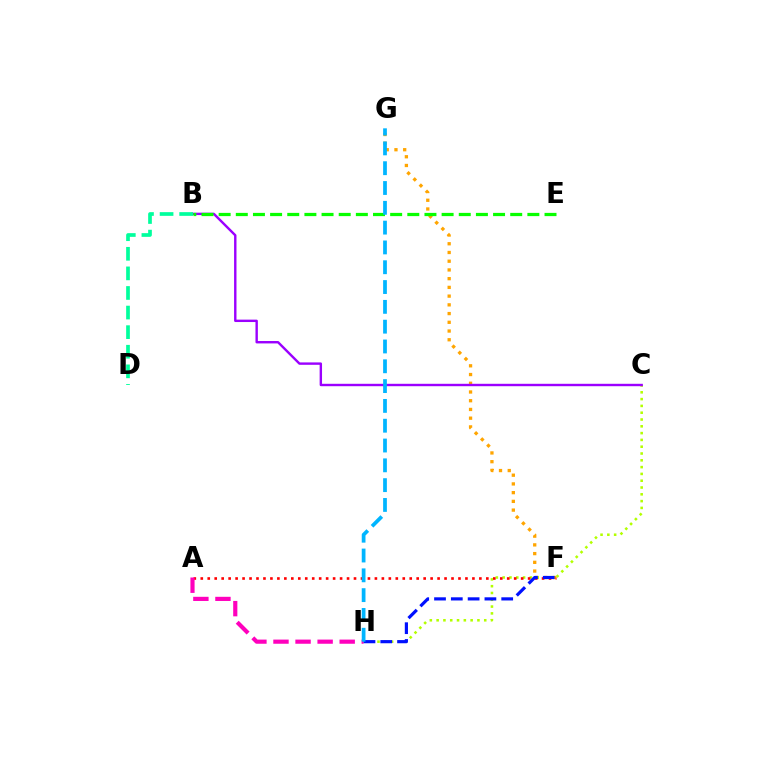{('F', 'G'): [{'color': '#ffa500', 'line_style': 'dotted', 'thickness': 2.37}], ('C', 'H'): [{'color': '#b3ff00', 'line_style': 'dotted', 'thickness': 1.85}], ('A', 'F'): [{'color': '#ff0000', 'line_style': 'dotted', 'thickness': 1.89}], ('A', 'H'): [{'color': '#ff00bd', 'line_style': 'dashed', 'thickness': 3.0}], ('B', 'C'): [{'color': '#9b00ff', 'line_style': 'solid', 'thickness': 1.73}], ('B', 'D'): [{'color': '#00ff9d', 'line_style': 'dashed', 'thickness': 2.66}], ('F', 'H'): [{'color': '#0010ff', 'line_style': 'dashed', 'thickness': 2.28}], ('B', 'E'): [{'color': '#08ff00', 'line_style': 'dashed', 'thickness': 2.33}], ('G', 'H'): [{'color': '#00b5ff', 'line_style': 'dashed', 'thickness': 2.69}]}